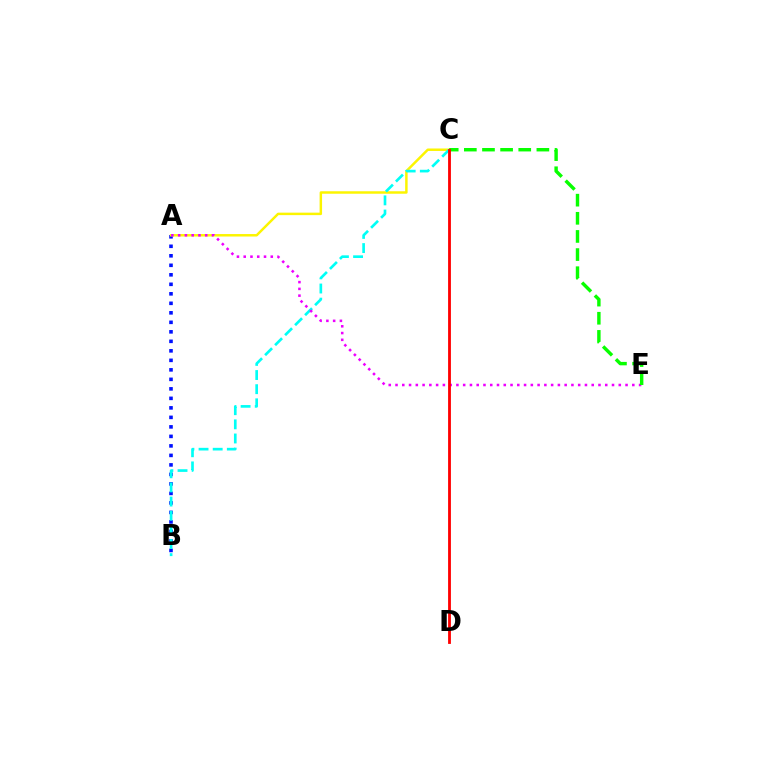{('A', 'B'): [{'color': '#0010ff', 'line_style': 'dotted', 'thickness': 2.58}], ('A', 'C'): [{'color': '#fcf500', 'line_style': 'solid', 'thickness': 1.78}], ('B', 'C'): [{'color': '#00fff6', 'line_style': 'dashed', 'thickness': 1.92}], ('A', 'E'): [{'color': '#ee00ff', 'line_style': 'dotted', 'thickness': 1.84}], ('C', 'E'): [{'color': '#08ff00', 'line_style': 'dashed', 'thickness': 2.46}], ('C', 'D'): [{'color': '#ff0000', 'line_style': 'solid', 'thickness': 2.03}]}